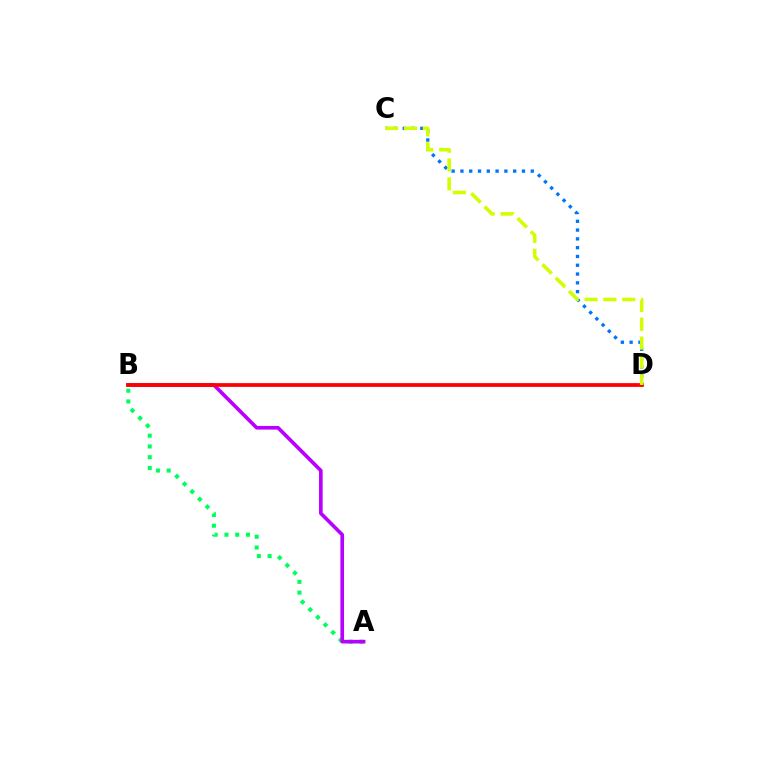{('C', 'D'): [{'color': '#0074ff', 'line_style': 'dotted', 'thickness': 2.39}, {'color': '#d1ff00', 'line_style': 'dashed', 'thickness': 2.56}], ('A', 'B'): [{'color': '#00ff5c', 'line_style': 'dotted', 'thickness': 2.92}, {'color': '#b900ff', 'line_style': 'solid', 'thickness': 2.62}], ('B', 'D'): [{'color': '#ff0000', 'line_style': 'solid', 'thickness': 2.71}]}